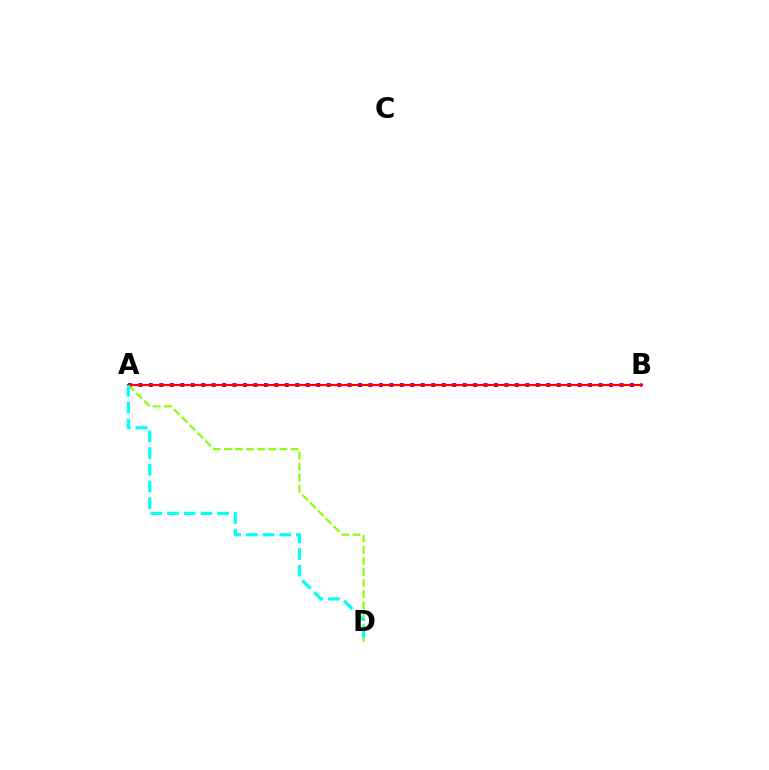{('A', 'B'): [{'color': '#7200ff', 'line_style': 'dotted', 'thickness': 2.84}, {'color': '#ff0000', 'line_style': 'solid', 'thickness': 1.56}], ('A', 'D'): [{'color': '#84ff00', 'line_style': 'dashed', 'thickness': 1.51}, {'color': '#00fff6', 'line_style': 'dashed', 'thickness': 2.27}]}